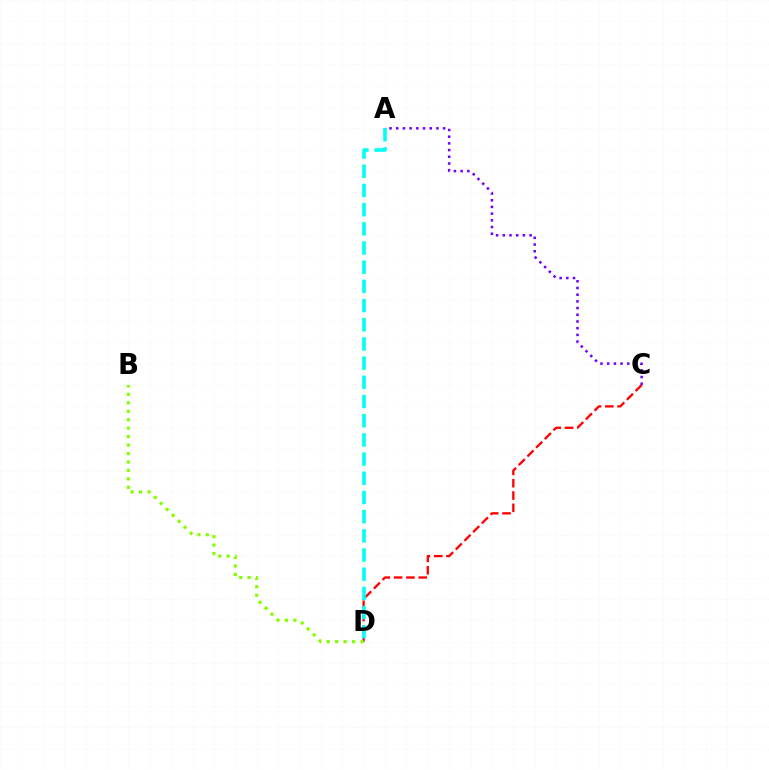{('C', 'D'): [{'color': '#ff0000', 'line_style': 'dashed', 'thickness': 1.67}], ('B', 'D'): [{'color': '#84ff00', 'line_style': 'dotted', 'thickness': 2.3}], ('A', 'D'): [{'color': '#00fff6', 'line_style': 'dashed', 'thickness': 2.61}], ('A', 'C'): [{'color': '#7200ff', 'line_style': 'dotted', 'thickness': 1.82}]}